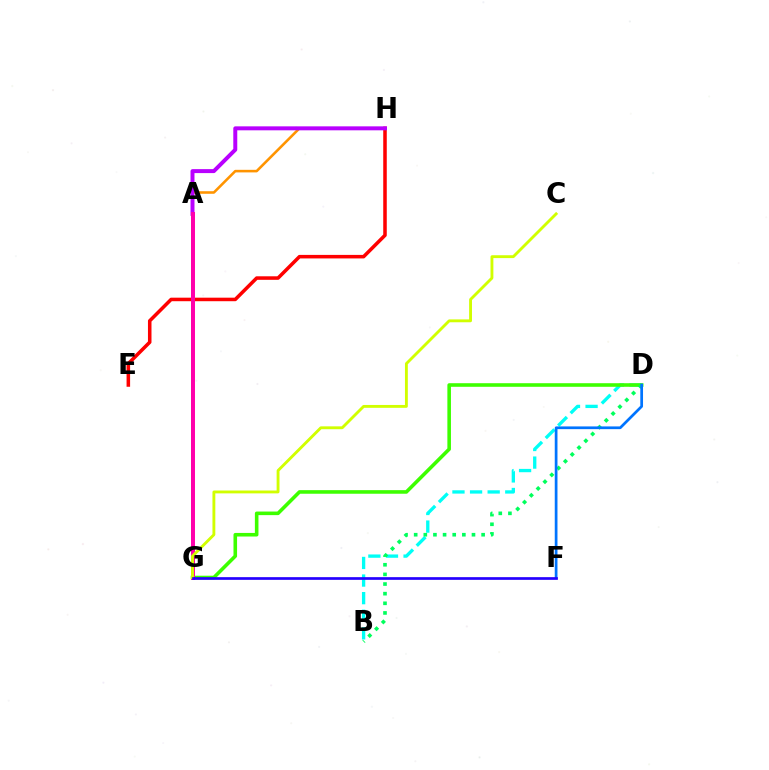{('B', 'D'): [{'color': '#00fff6', 'line_style': 'dashed', 'thickness': 2.39}, {'color': '#00ff5c', 'line_style': 'dotted', 'thickness': 2.62}], ('E', 'H'): [{'color': '#ff0000', 'line_style': 'solid', 'thickness': 2.54}], ('D', 'G'): [{'color': '#3dff00', 'line_style': 'solid', 'thickness': 2.58}], ('D', 'F'): [{'color': '#0074ff', 'line_style': 'solid', 'thickness': 1.96}], ('G', 'H'): [{'color': '#ff9400', 'line_style': 'solid', 'thickness': 1.85}], ('A', 'H'): [{'color': '#b900ff', 'line_style': 'solid', 'thickness': 2.86}], ('A', 'G'): [{'color': '#ff00ac', 'line_style': 'solid', 'thickness': 2.86}], ('C', 'G'): [{'color': '#d1ff00', 'line_style': 'solid', 'thickness': 2.06}], ('F', 'G'): [{'color': '#2500ff', 'line_style': 'solid', 'thickness': 1.94}]}